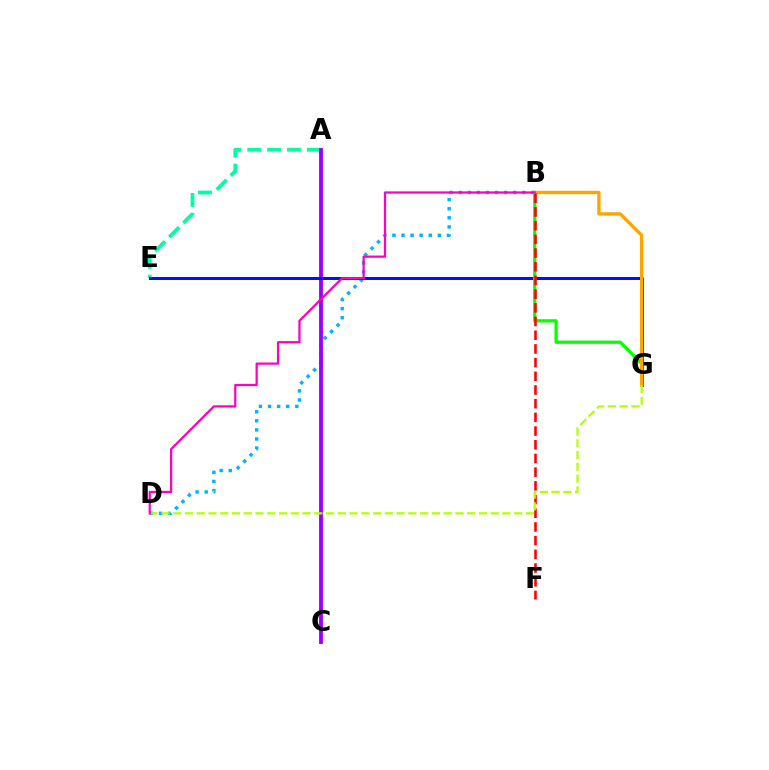{('A', 'E'): [{'color': '#00ff9d', 'line_style': 'dashed', 'thickness': 2.7}], ('B', 'D'): [{'color': '#00b5ff', 'line_style': 'dotted', 'thickness': 2.47}, {'color': '#ff00bd', 'line_style': 'solid', 'thickness': 1.61}], ('A', 'C'): [{'color': '#9b00ff', 'line_style': 'solid', 'thickness': 2.77}], ('E', 'G'): [{'color': '#0010ff', 'line_style': 'solid', 'thickness': 2.17}], ('B', 'G'): [{'color': '#08ff00', 'line_style': 'solid', 'thickness': 2.35}, {'color': '#ffa500', 'line_style': 'solid', 'thickness': 2.4}], ('B', 'F'): [{'color': '#ff0000', 'line_style': 'dashed', 'thickness': 1.86}], ('D', 'G'): [{'color': '#b3ff00', 'line_style': 'dashed', 'thickness': 1.6}]}